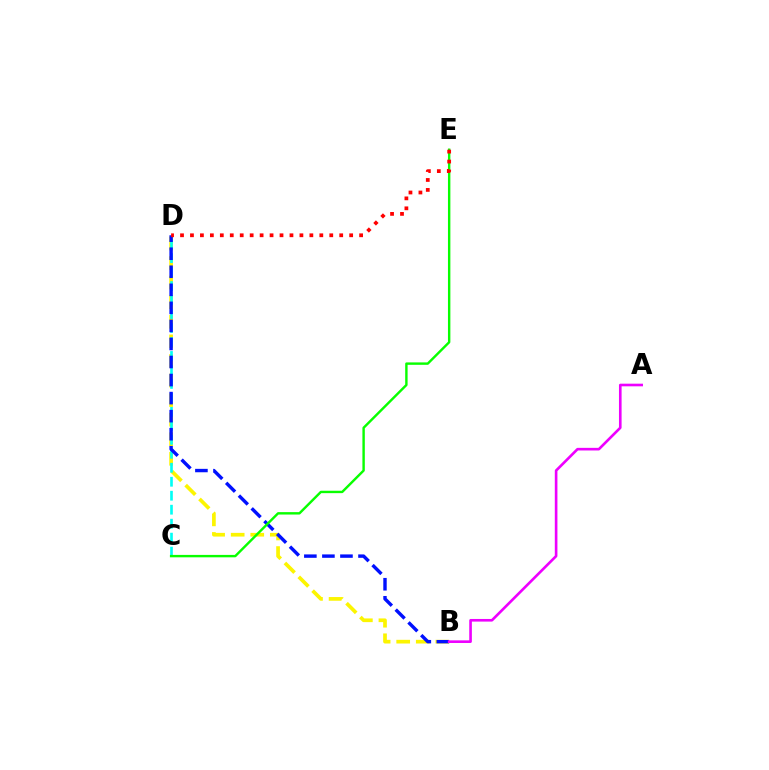{('B', 'D'): [{'color': '#fcf500', 'line_style': 'dashed', 'thickness': 2.66}, {'color': '#0010ff', 'line_style': 'dashed', 'thickness': 2.45}], ('C', 'D'): [{'color': '#00fff6', 'line_style': 'dashed', 'thickness': 1.9}], ('C', 'E'): [{'color': '#08ff00', 'line_style': 'solid', 'thickness': 1.73}], ('D', 'E'): [{'color': '#ff0000', 'line_style': 'dotted', 'thickness': 2.7}], ('A', 'B'): [{'color': '#ee00ff', 'line_style': 'solid', 'thickness': 1.89}]}